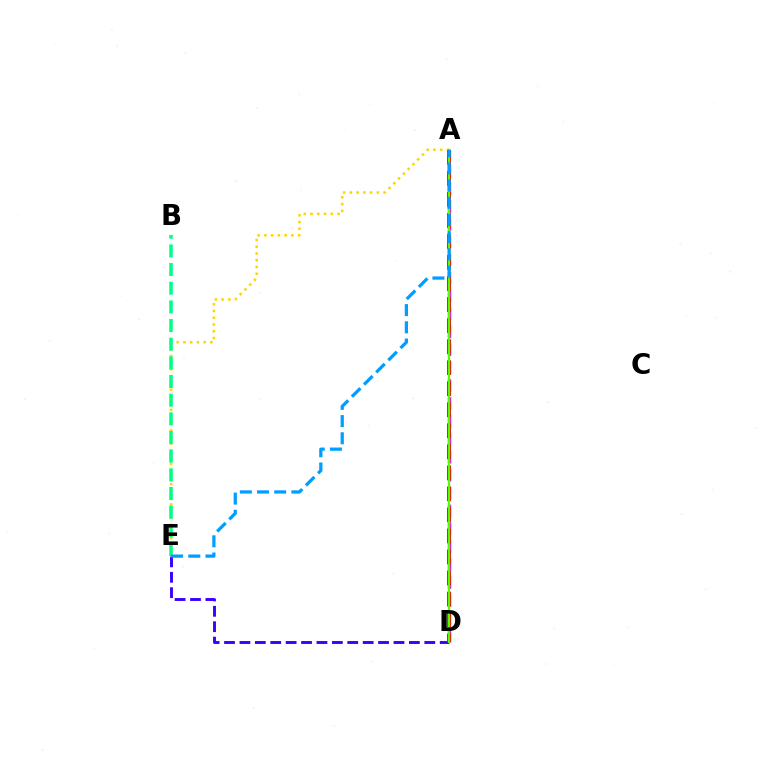{('A', 'E'): [{'color': '#ffd500', 'line_style': 'dotted', 'thickness': 1.83}, {'color': '#009eff', 'line_style': 'dashed', 'thickness': 2.34}], ('A', 'D'): [{'color': '#ff00ed', 'line_style': 'dashed', 'thickness': 2.43}, {'color': '#ff0000', 'line_style': 'dashed', 'thickness': 2.86}, {'color': '#4fff00', 'line_style': 'solid', 'thickness': 1.62}], ('D', 'E'): [{'color': '#3700ff', 'line_style': 'dashed', 'thickness': 2.09}], ('B', 'E'): [{'color': '#00ff86', 'line_style': 'dashed', 'thickness': 2.54}]}